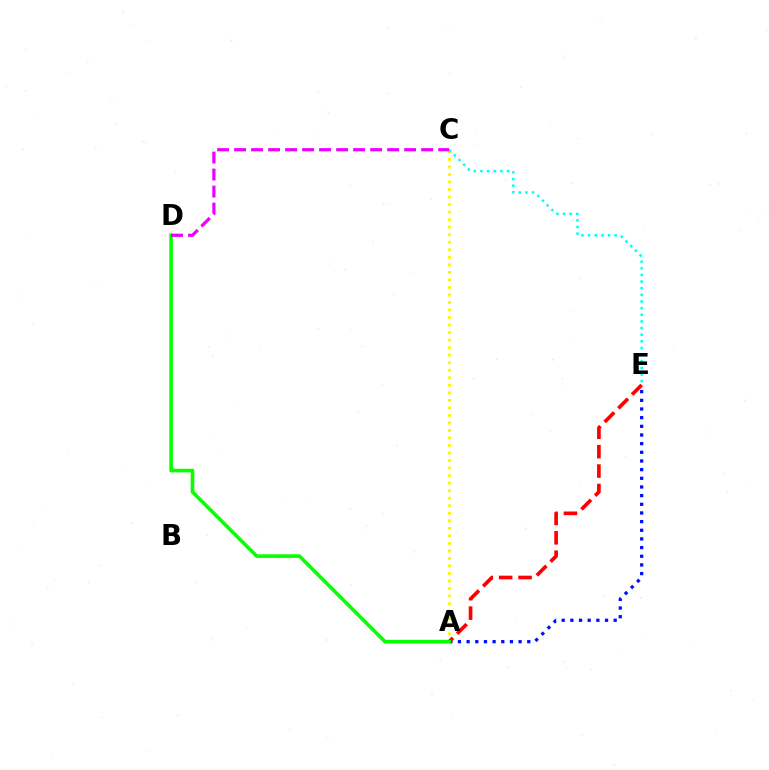{('A', 'C'): [{'color': '#fcf500', 'line_style': 'dotted', 'thickness': 2.05}], ('A', 'E'): [{'color': '#0010ff', 'line_style': 'dotted', 'thickness': 2.35}, {'color': '#ff0000', 'line_style': 'dashed', 'thickness': 2.64}], ('C', 'E'): [{'color': '#00fff6', 'line_style': 'dotted', 'thickness': 1.8}], ('A', 'D'): [{'color': '#08ff00', 'line_style': 'solid', 'thickness': 2.6}], ('C', 'D'): [{'color': '#ee00ff', 'line_style': 'dashed', 'thickness': 2.31}]}